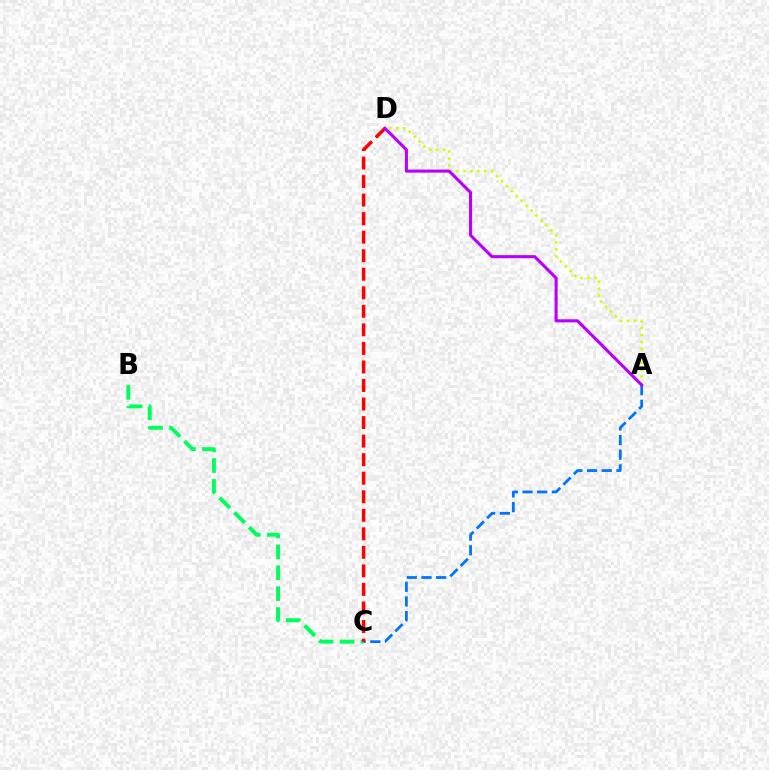{('B', 'C'): [{'color': '#00ff5c', 'line_style': 'dashed', 'thickness': 2.84}], ('A', 'C'): [{'color': '#0074ff', 'line_style': 'dashed', 'thickness': 1.99}], ('C', 'D'): [{'color': '#ff0000', 'line_style': 'dashed', 'thickness': 2.52}], ('A', 'D'): [{'color': '#d1ff00', 'line_style': 'dotted', 'thickness': 1.89}, {'color': '#b900ff', 'line_style': 'solid', 'thickness': 2.21}]}